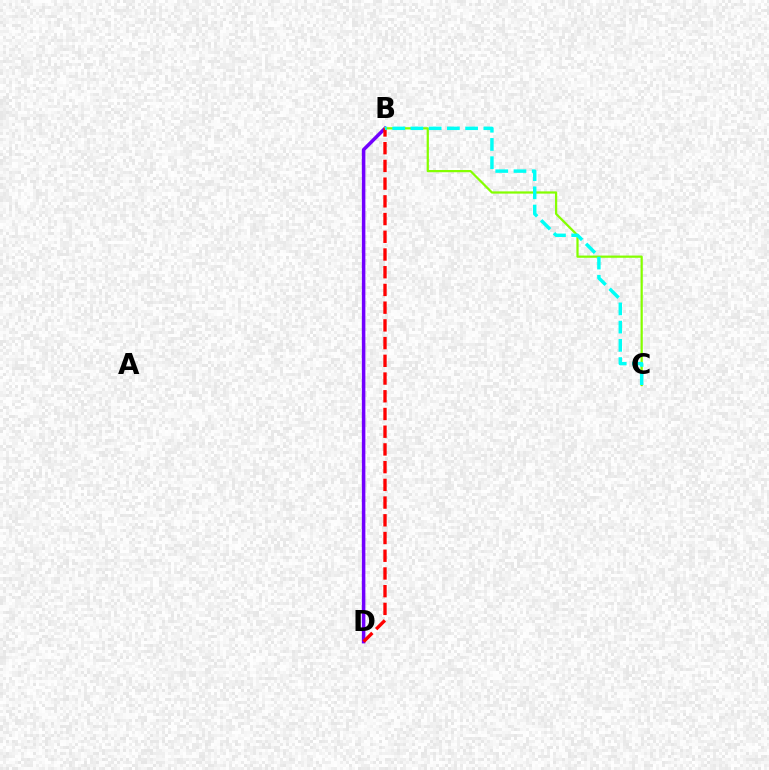{('B', 'D'): [{'color': '#7200ff', 'line_style': 'solid', 'thickness': 2.52}, {'color': '#ff0000', 'line_style': 'dashed', 'thickness': 2.41}], ('B', 'C'): [{'color': '#84ff00', 'line_style': 'solid', 'thickness': 1.61}, {'color': '#00fff6', 'line_style': 'dashed', 'thickness': 2.48}]}